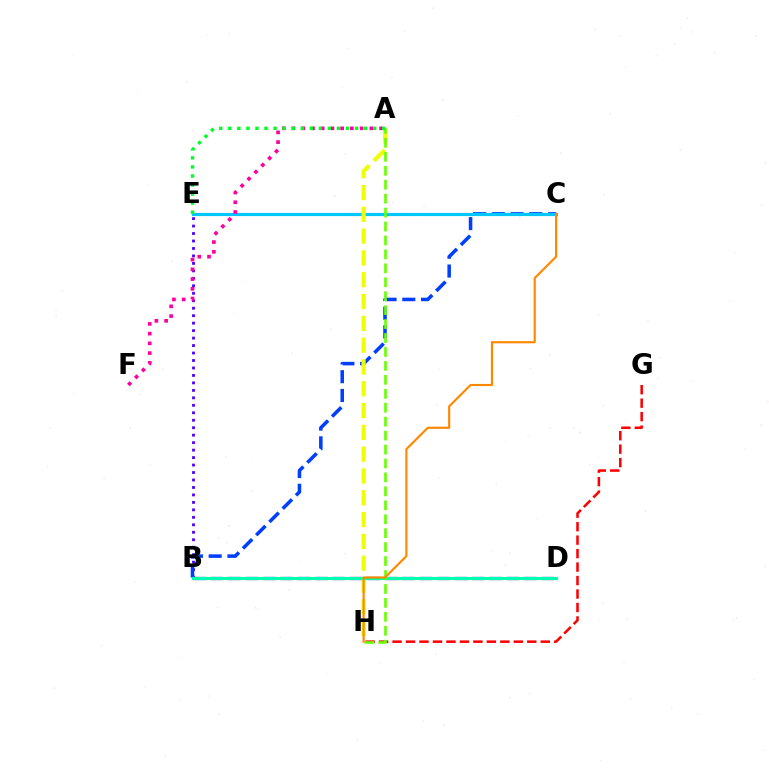{('B', 'E'): [{'color': '#4f00ff', 'line_style': 'dotted', 'thickness': 2.03}], ('G', 'H'): [{'color': '#ff0000', 'line_style': 'dashed', 'thickness': 1.83}], ('B', 'D'): [{'color': '#d600ff', 'line_style': 'dashed', 'thickness': 2.37}, {'color': '#00ffaf', 'line_style': 'solid', 'thickness': 2.29}], ('B', 'C'): [{'color': '#003fff', 'line_style': 'dashed', 'thickness': 2.55}], ('C', 'E'): [{'color': '#00c7ff', 'line_style': 'solid', 'thickness': 2.27}], ('A', 'H'): [{'color': '#eeff00', 'line_style': 'dashed', 'thickness': 2.96}, {'color': '#66ff00', 'line_style': 'dashed', 'thickness': 1.89}], ('A', 'F'): [{'color': '#ff00a0', 'line_style': 'dotted', 'thickness': 2.64}], ('C', 'H'): [{'color': '#ff8800', 'line_style': 'solid', 'thickness': 1.55}], ('A', 'E'): [{'color': '#00ff27', 'line_style': 'dotted', 'thickness': 2.46}]}